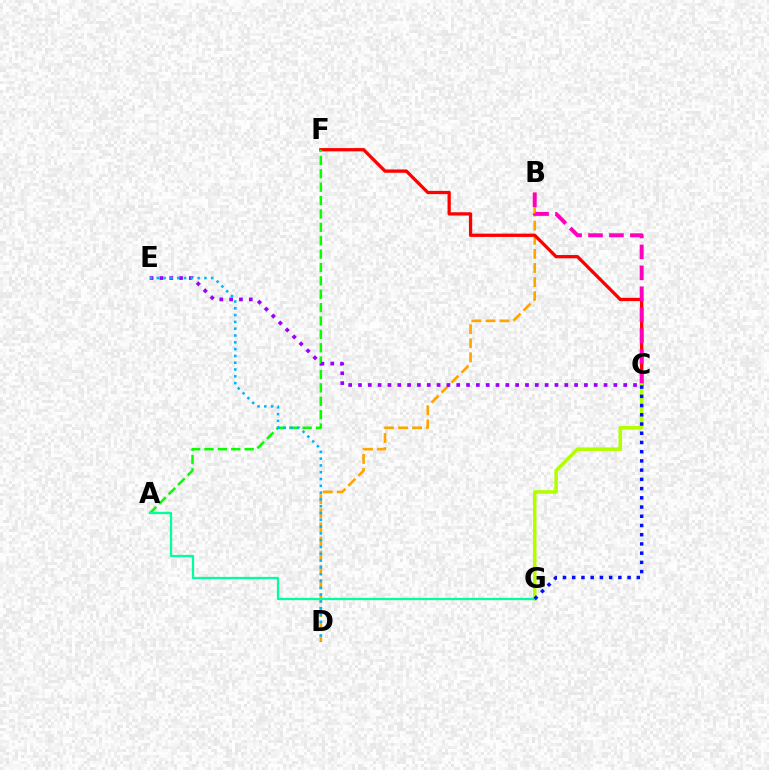{('B', 'D'): [{'color': '#ffa500', 'line_style': 'dashed', 'thickness': 1.92}], ('C', 'F'): [{'color': '#ff0000', 'line_style': 'solid', 'thickness': 2.36}], ('B', 'C'): [{'color': '#ff00bd', 'line_style': 'dashed', 'thickness': 2.84}], ('C', 'G'): [{'color': '#b3ff00', 'line_style': 'solid', 'thickness': 2.56}, {'color': '#0010ff', 'line_style': 'dotted', 'thickness': 2.51}], ('A', 'F'): [{'color': '#08ff00', 'line_style': 'dashed', 'thickness': 1.82}], ('C', 'E'): [{'color': '#9b00ff', 'line_style': 'dotted', 'thickness': 2.67}], ('D', 'E'): [{'color': '#00b5ff', 'line_style': 'dotted', 'thickness': 1.85}], ('A', 'G'): [{'color': '#00ff9d', 'line_style': 'solid', 'thickness': 1.64}]}